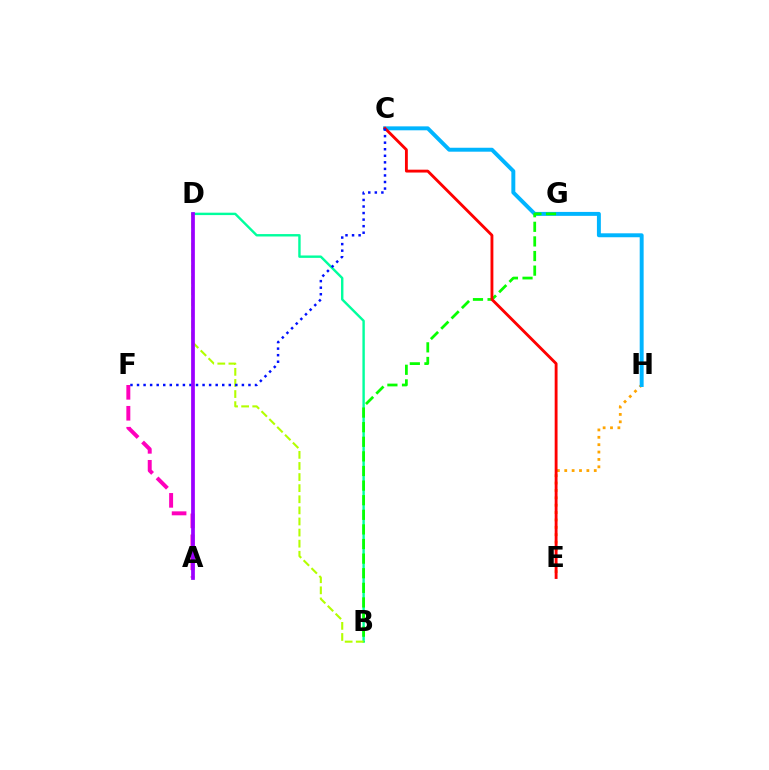{('B', 'D'): [{'color': '#00ff9d', 'line_style': 'solid', 'thickness': 1.73}, {'color': '#b3ff00', 'line_style': 'dashed', 'thickness': 1.51}], ('E', 'H'): [{'color': '#ffa500', 'line_style': 'dotted', 'thickness': 2.0}], ('C', 'H'): [{'color': '#00b5ff', 'line_style': 'solid', 'thickness': 2.84}], ('B', 'G'): [{'color': '#08ff00', 'line_style': 'dashed', 'thickness': 1.98}], ('C', 'E'): [{'color': '#ff0000', 'line_style': 'solid', 'thickness': 2.06}], ('A', 'F'): [{'color': '#ff00bd', 'line_style': 'dashed', 'thickness': 2.85}], ('C', 'F'): [{'color': '#0010ff', 'line_style': 'dotted', 'thickness': 1.78}], ('A', 'D'): [{'color': '#9b00ff', 'line_style': 'solid', 'thickness': 2.69}]}